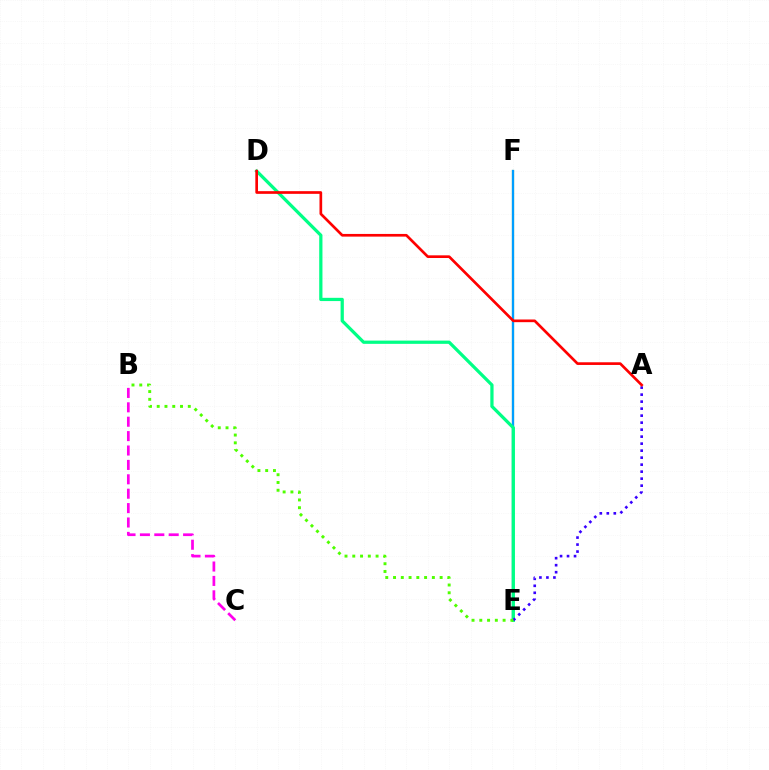{('E', 'F'): [{'color': '#ffd500', 'line_style': 'solid', 'thickness': 1.56}, {'color': '#009eff', 'line_style': 'solid', 'thickness': 1.66}], ('D', 'E'): [{'color': '#00ff86', 'line_style': 'solid', 'thickness': 2.34}], ('A', 'E'): [{'color': '#3700ff', 'line_style': 'dotted', 'thickness': 1.9}], ('B', 'C'): [{'color': '#ff00ed', 'line_style': 'dashed', 'thickness': 1.96}], ('B', 'E'): [{'color': '#4fff00', 'line_style': 'dotted', 'thickness': 2.11}], ('A', 'D'): [{'color': '#ff0000', 'line_style': 'solid', 'thickness': 1.93}]}